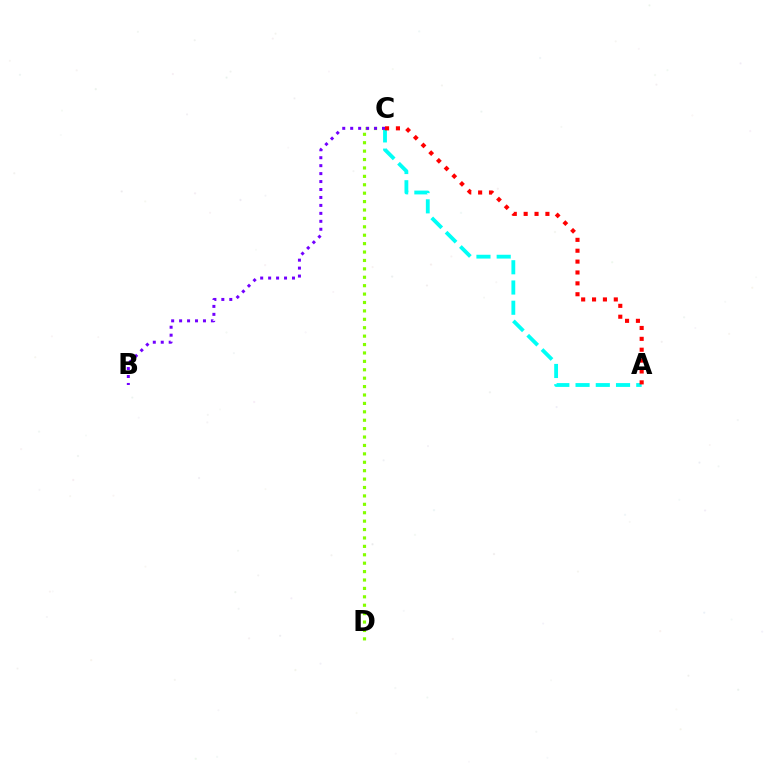{('A', 'C'): [{'color': '#00fff6', 'line_style': 'dashed', 'thickness': 2.75}, {'color': '#ff0000', 'line_style': 'dotted', 'thickness': 2.96}], ('C', 'D'): [{'color': '#84ff00', 'line_style': 'dotted', 'thickness': 2.28}], ('B', 'C'): [{'color': '#7200ff', 'line_style': 'dotted', 'thickness': 2.16}]}